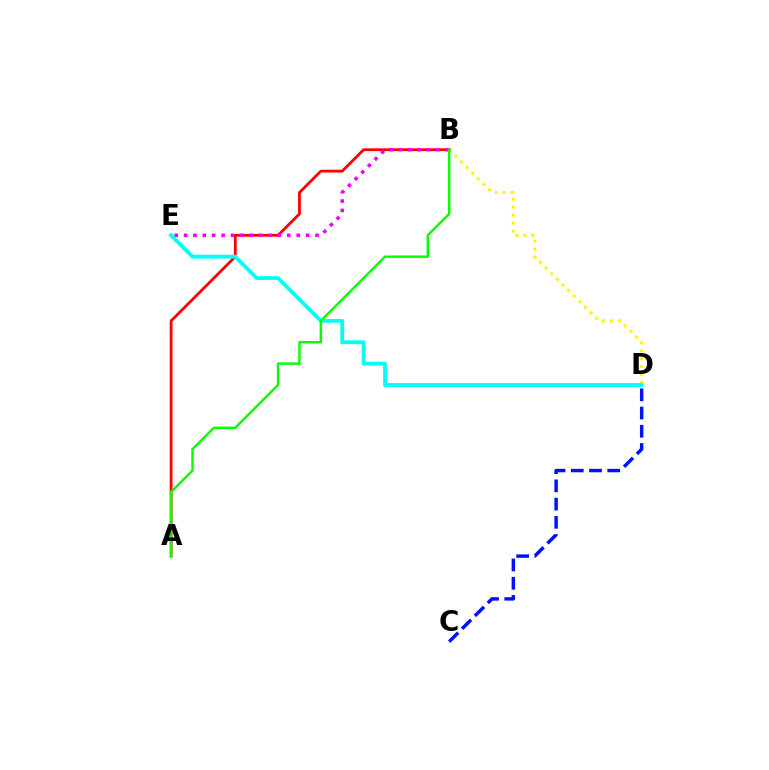{('B', 'D'): [{'color': '#fcf500', 'line_style': 'dotted', 'thickness': 2.15}], ('C', 'D'): [{'color': '#0010ff', 'line_style': 'dashed', 'thickness': 2.48}], ('A', 'B'): [{'color': '#ff0000', 'line_style': 'solid', 'thickness': 2.01}, {'color': '#08ff00', 'line_style': 'solid', 'thickness': 1.76}], ('B', 'E'): [{'color': '#ee00ff', 'line_style': 'dotted', 'thickness': 2.55}], ('D', 'E'): [{'color': '#00fff6', 'line_style': 'solid', 'thickness': 2.75}]}